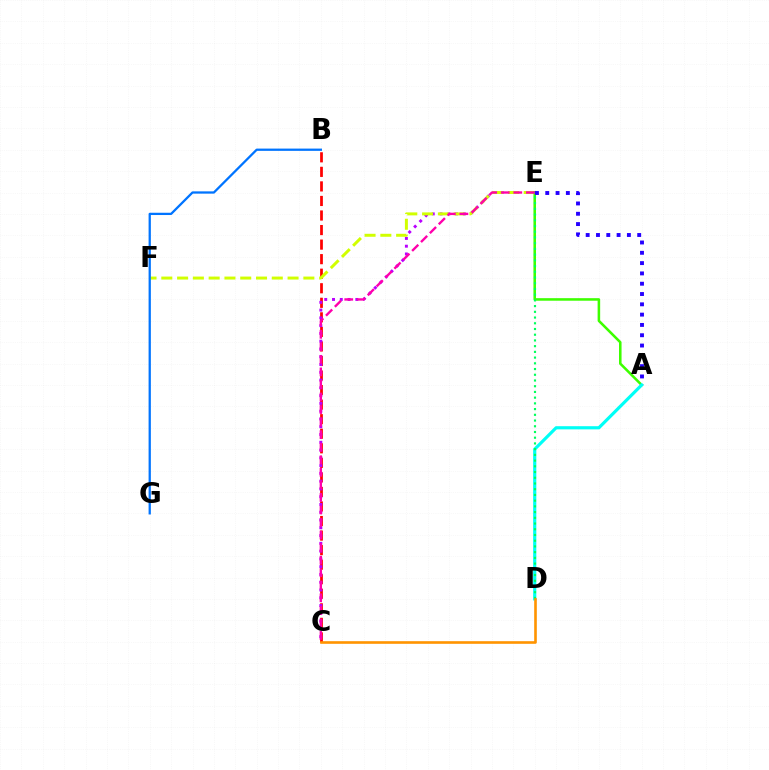{('B', 'C'): [{'color': '#ff0000', 'line_style': 'dashed', 'thickness': 1.98}], ('C', 'E'): [{'color': '#b900ff', 'line_style': 'dotted', 'thickness': 2.11}, {'color': '#ff00ac', 'line_style': 'dashed', 'thickness': 1.7}], ('E', 'F'): [{'color': '#d1ff00', 'line_style': 'dashed', 'thickness': 2.14}], ('A', 'E'): [{'color': '#3dff00', 'line_style': 'solid', 'thickness': 1.84}, {'color': '#2500ff', 'line_style': 'dotted', 'thickness': 2.8}], ('A', 'D'): [{'color': '#00fff6', 'line_style': 'solid', 'thickness': 2.28}], ('B', 'G'): [{'color': '#0074ff', 'line_style': 'solid', 'thickness': 1.64}], ('D', 'E'): [{'color': '#00ff5c', 'line_style': 'dotted', 'thickness': 1.55}], ('C', 'D'): [{'color': '#ff9400', 'line_style': 'solid', 'thickness': 1.89}]}